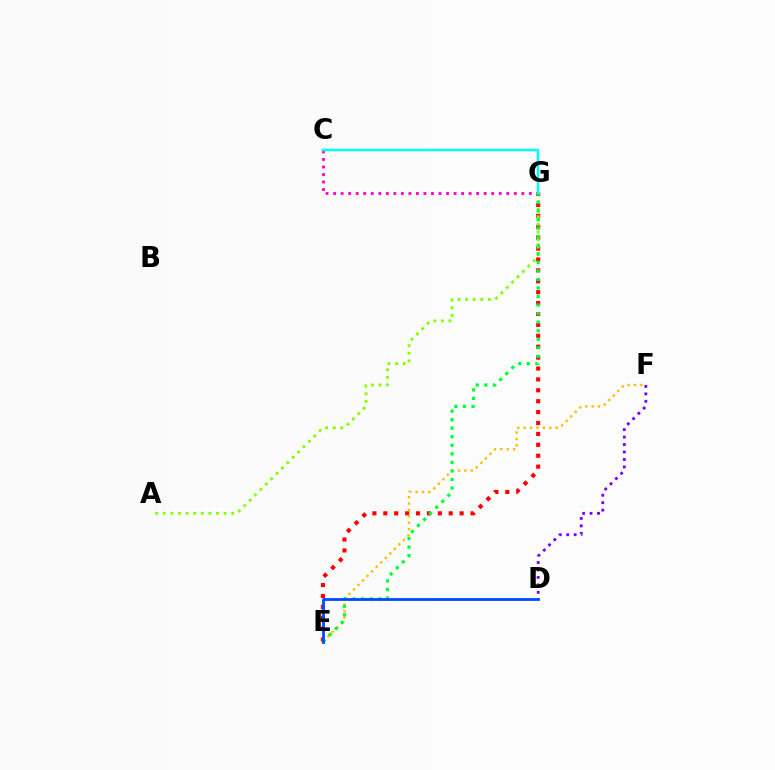{('E', 'G'): [{'color': '#ff0000', 'line_style': 'dotted', 'thickness': 2.96}, {'color': '#00ff39', 'line_style': 'dotted', 'thickness': 2.32}], ('E', 'F'): [{'color': '#ffbd00', 'line_style': 'dotted', 'thickness': 1.74}], ('C', 'G'): [{'color': '#ff00cf', 'line_style': 'dotted', 'thickness': 2.05}, {'color': '#00fff6', 'line_style': 'solid', 'thickness': 1.78}], ('A', 'G'): [{'color': '#84ff00', 'line_style': 'dotted', 'thickness': 2.06}], ('D', 'F'): [{'color': '#7200ff', 'line_style': 'dotted', 'thickness': 2.03}], ('D', 'E'): [{'color': '#004bff', 'line_style': 'solid', 'thickness': 2.01}]}